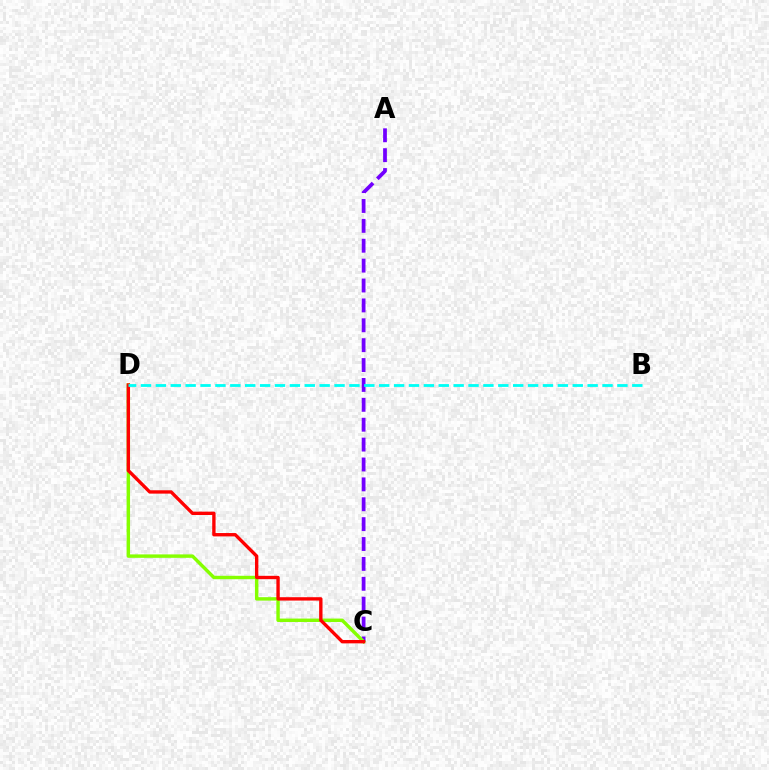{('A', 'C'): [{'color': '#7200ff', 'line_style': 'dashed', 'thickness': 2.7}], ('C', 'D'): [{'color': '#84ff00', 'line_style': 'solid', 'thickness': 2.46}, {'color': '#ff0000', 'line_style': 'solid', 'thickness': 2.42}], ('B', 'D'): [{'color': '#00fff6', 'line_style': 'dashed', 'thickness': 2.02}]}